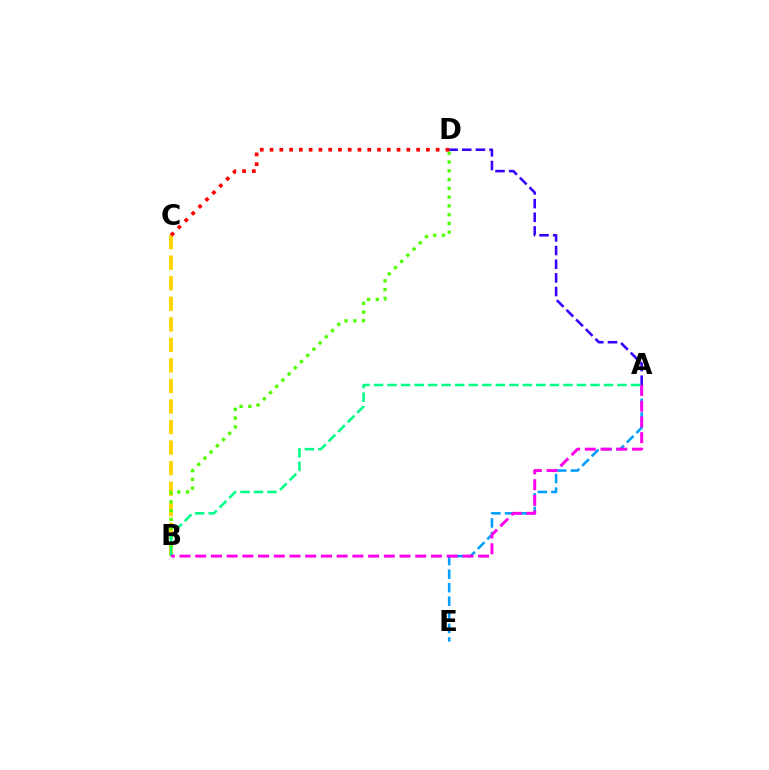{('B', 'C'): [{'color': '#ffd500', 'line_style': 'dashed', 'thickness': 2.79}], ('B', 'D'): [{'color': '#4fff00', 'line_style': 'dotted', 'thickness': 2.38}], ('A', 'D'): [{'color': '#3700ff', 'line_style': 'dashed', 'thickness': 1.86}], ('A', 'E'): [{'color': '#009eff', 'line_style': 'dashed', 'thickness': 1.84}], ('A', 'B'): [{'color': '#00ff86', 'line_style': 'dashed', 'thickness': 1.84}, {'color': '#ff00ed', 'line_style': 'dashed', 'thickness': 2.14}], ('C', 'D'): [{'color': '#ff0000', 'line_style': 'dotted', 'thickness': 2.65}]}